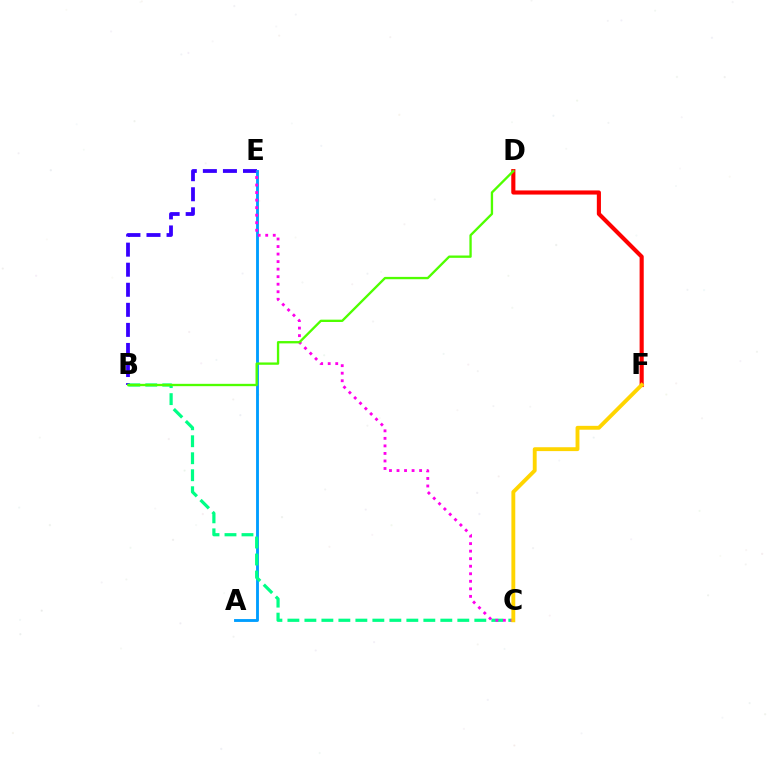{('B', 'E'): [{'color': '#3700ff', 'line_style': 'dashed', 'thickness': 2.73}], ('A', 'E'): [{'color': '#009eff', 'line_style': 'solid', 'thickness': 2.06}], ('B', 'C'): [{'color': '#00ff86', 'line_style': 'dashed', 'thickness': 2.31}], ('D', 'F'): [{'color': '#ff0000', 'line_style': 'solid', 'thickness': 2.97}], ('C', 'E'): [{'color': '#ff00ed', 'line_style': 'dotted', 'thickness': 2.05}], ('C', 'F'): [{'color': '#ffd500', 'line_style': 'solid', 'thickness': 2.79}], ('B', 'D'): [{'color': '#4fff00', 'line_style': 'solid', 'thickness': 1.68}]}